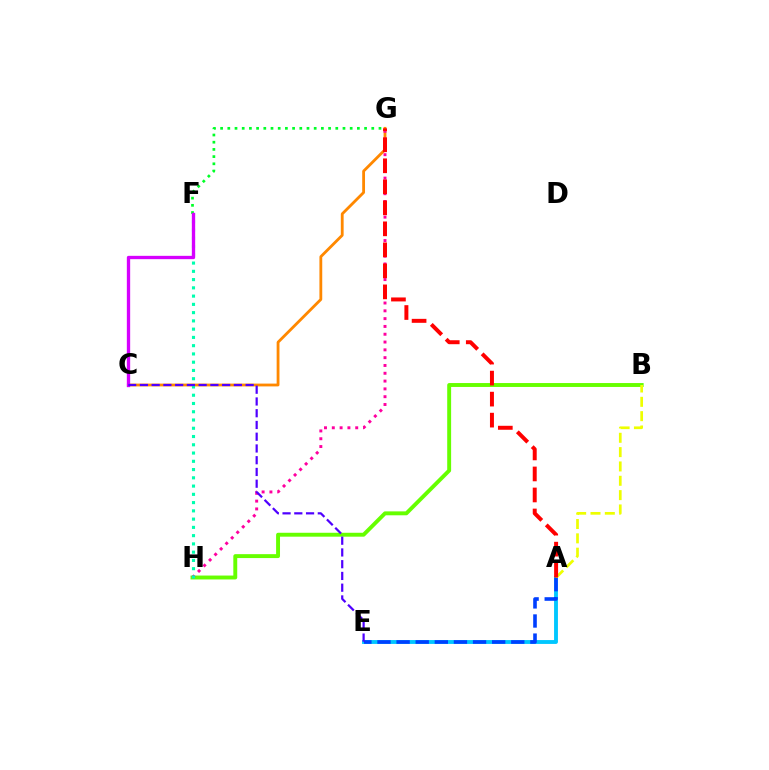{('C', 'G'): [{'color': '#ff8800', 'line_style': 'solid', 'thickness': 2.02}], ('B', 'H'): [{'color': '#66ff00', 'line_style': 'solid', 'thickness': 2.81}], ('A', 'E'): [{'color': '#00c7ff', 'line_style': 'solid', 'thickness': 2.78}, {'color': '#003fff', 'line_style': 'dashed', 'thickness': 2.6}], ('A', 'B'): [{'color': '#eeff00', 'line_style': 'dashed', 'thickness': 1.95}], ('F', 'G'): [{'color': '#00ff27', 'line_style': 'dotted', 'thickness': 1.96}], ('G', 'H'): [{'color': '#ff00a0', 'line_style': 'dotted', 'thickness': 2.12}], ('F', 'H'): [{'color': '#00ffaf', 'line_style': 'dotted', 'thickness': 2.24}], ('C', 'F'): [{'color': '#d600ff', 'line_style': 'solid', 'thickness': 2.39}], ('A', 'G'): [{'color': '#ff0000', 'line_style': 'dashed', 'thickness': 2.85}], ('C', 'E'): [{'color': '#4f00ff', 'line_style': 'dashed', 'thickness': 1.6}]}